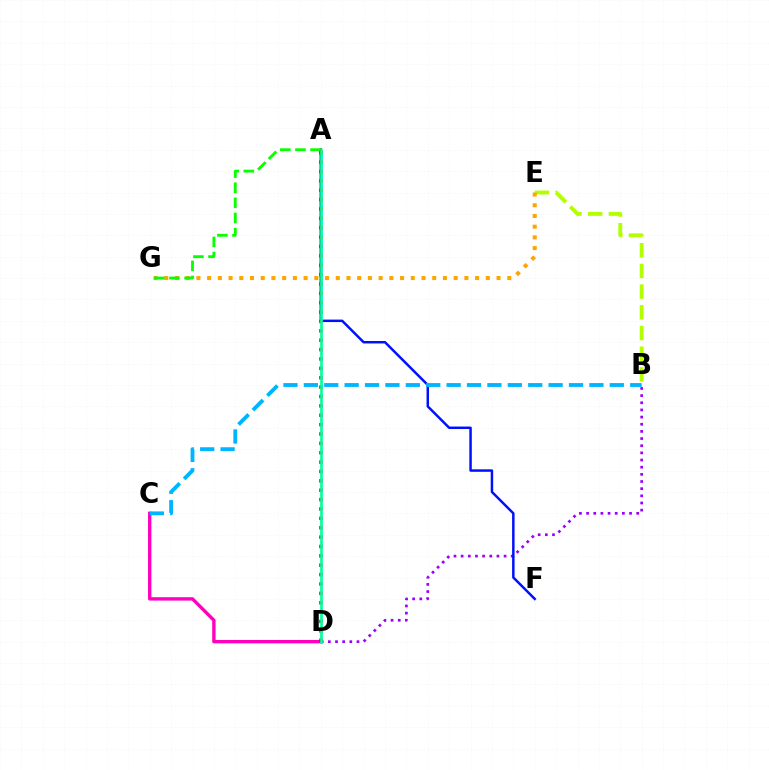{('B', 'D'): [{'color': '#9b00ff', 'line_style': 'dotted', 'thickness': 1.94}], ('B', 'E'): [{'color': '#b3ff00', 'line_style': 'dashed', 'thickness': 2.81}], ('C', 'D'): [{'color': '#ff00bd', 'line_style': 'solid', 'thickness': 2.43}], ('A', 'F'): [{'color': '#0010ff', 'line_style': 'solid', 'thickness': 1.79}], ('A', 'D'): [{'color': '#ff0000', 'line_style': 'dotted', 'thickness': 2.55}, {'color': '#00ff9d', 'line_style': 'solid', 'thickness': 1.94}], ('B', 'C'): [{'color': '#00b5ff', 'line_style': 'dashed', 'thickness': 2.77}], ('E', 'G'): [{'color': '#ffa500', 'line_style': 'dotted', 'thickness': 2.91}], ('A', 'G'): [{'color': '#08ff00', 'line_style': 'dashed', 'thickness': 2.05}]}